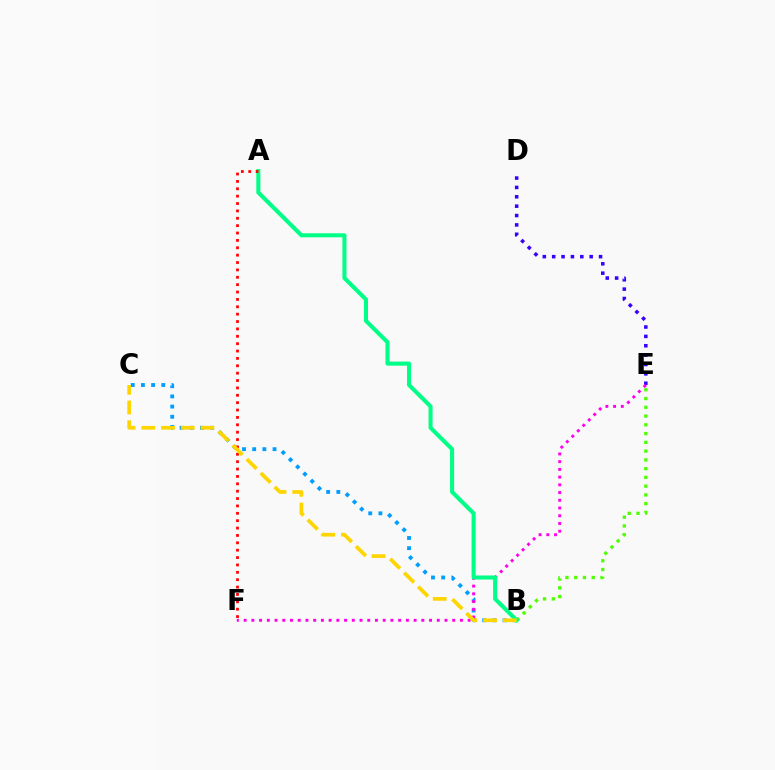{('B', 'C'): [{'color': '#009eff', 'line_style': 'dotted', 'thickness': 2.77}, {'color': '#ffd500', 'line_style': 'dashed', 'thickness': 2.68}], ('D', 'E'): [{'color': '#3700ff', 'line_style': 'dotted', 'thickness': 2.55}], ('E', 'F'): [{'color': '#ff00ed', 'line_style': 'dotted', 'thickness': 2.1}], ('B', 'E'): [{'color': '#4fff00', 'line_style': 'dotted', 'thickness': 2.38}], ('A', 'B'): [{'color': '#00ff86', 'line_style': 'solid', 'thickness': 2.92}], ('A', 'F'): [{'color': '#ff0000', 'line_style': 'dotted', 'thickness': 2.0}]}